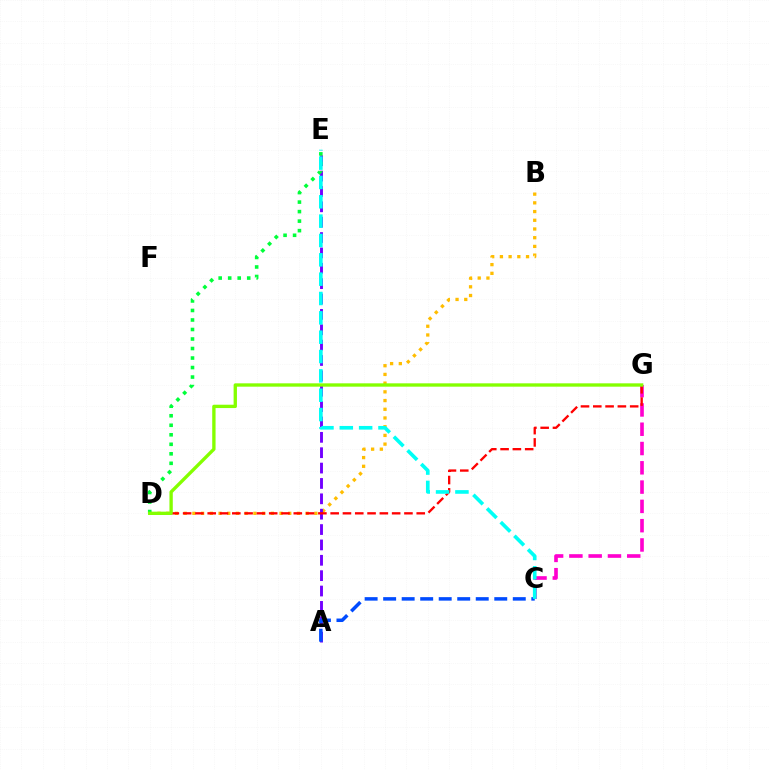{('B', 'D'): [{'color': '#ffbd00', 'line_style': 'dotted', 'thickness': 2.37}], ('C', 'G'): [{'color': '#ff00cf', 'line_style': 'dashed', 'thickness': 2.62}], ('A', 'E'): [{'color': '#7200ff', 'line_style': 'dashed', 'thickness': 2.09}], ('D', 'G'): [{'color': '#ff0000', 'line_style': 'dashed', 'thickness': 1.67}, {'color': '#84ff00', 'line_style': 'solid', 'thickness': 2.41}], ('A', 'C'): [{'color': '#004bff', 'line_style': 'dashed', 'thickness': 2.52}], ('D', 'E'): [{'color': '#00ff39', 'line_style': 'dotted', 'thickness': 2.58}], ('C', 'E'): [{'color': '#00fff6', 'line_style': 'dashed', 'thickness': 2.63}]}